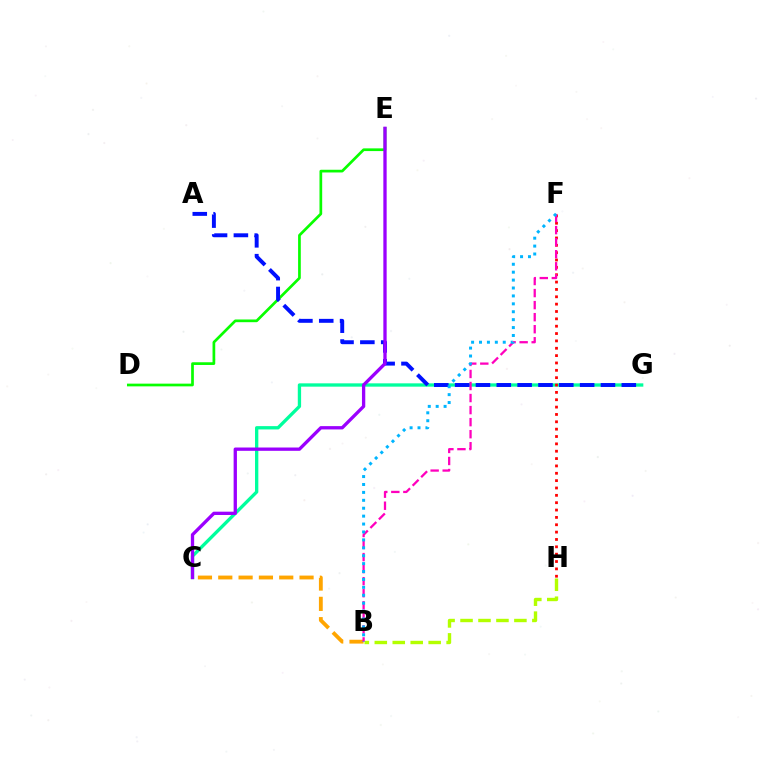{('C', 'G'): [{'color': '#00ff9d', 'line_style': 'solid', 'thickness': 2.39}], ('D', 'E'): [{'color': '#08ff00', 'line_style': 'solid', 'thickness': 1.95}], ('B', 'H'): [{'color': '#b3ff00', 'line_style': 'dashed', 'thickness': 2.44}], ('B', 'C'): [{'color': '#ffa500', 'line_style': 'dashed', 'thickness': 2.76}], ('F', 'H'): [{'color': '#ff0000', 'line_style': 'dotted', 'thickness': 2.0}], ('B', 'F'): [{'color': '#ff00bd', 'line_style': 'dashed', 'thickness': 1.64}, {'color': '#00b5ff', 'line_style': 'dotted', 'thickness': 2.15}], ('A', 'G'): [{'color': '#0010ff', 'line_style': 'dashed', 'thickness': 2.83}], ('C', 'E'): [{'color': '#9b00ff', 'line_style': 'solid', 'thickness': 2.38}]}